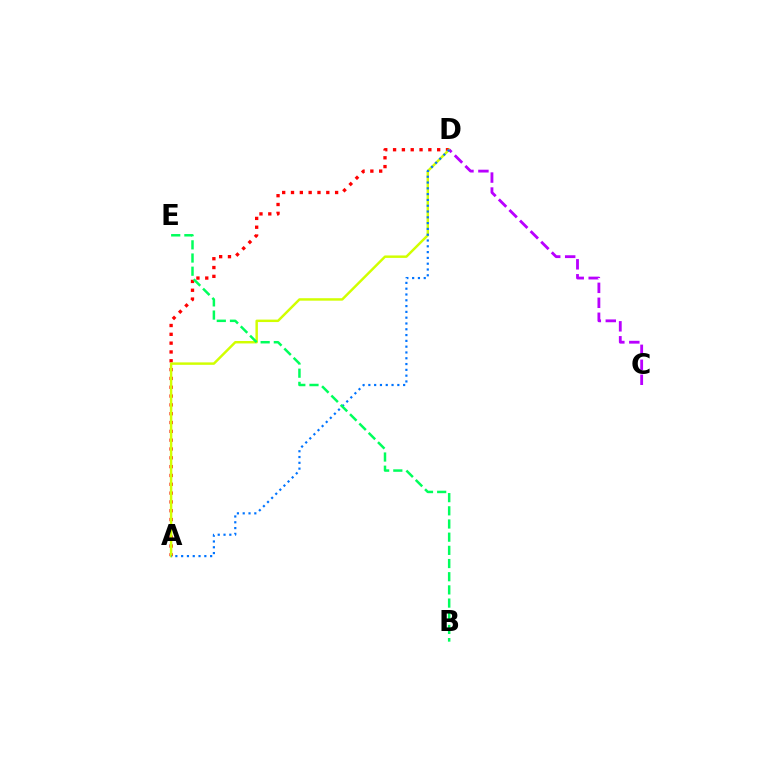{('A', 'D'): [{'color': '#ff0000', 'line_style': 'dotted', 'thickness': 2.4}, {'color': '#d1ff00', 'line_style': 'solid', 'thickness': 1.77}, {'color': '#0074ff', 'line_style': 'dotted', 'thickness': 1.58}], ('C', 'D'): [{'color': '#b900ff', 'line_style': 'dashed', 'thickness': 2.03}], ('B', 'E'): [{'color': '#00ff5c', 'line_style': 'dashed', 'thickness': 1.79}]}